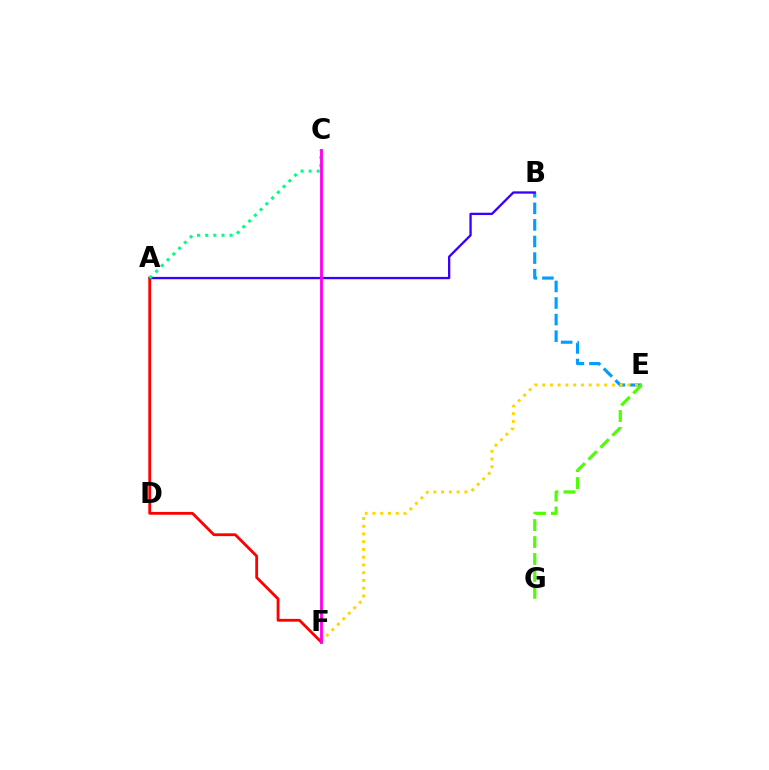{('B', 'E'): [{'color': '#009eff', 'line_style': 'dashed', 'thickness': 2.25}], ('E', 'G'): [{'color': '#4fff00', 'line_style': 'dashed', 'thickness': 2.3}], ('E', 'F'): [{'color': '#ffd500', 'line_style': 'dotted', 'thickness': 2.11}], ('A', 'B'): [{'color': '#3700ff', 'line_style': 'solid', 'thickness': 1.67}], ('A', 'F'): [{'color': '#ff0000', 'line_style': 'solid', 'thickness': 2.02}], ('A', 'C'): [{'color': '#00ff86', 'line_style': 'dotted', 'thickness': 2.21}], ('C', 'F'): [{'color': '#ff00ed', 'line_style': 'solid', 'thickness': 2.04}]}